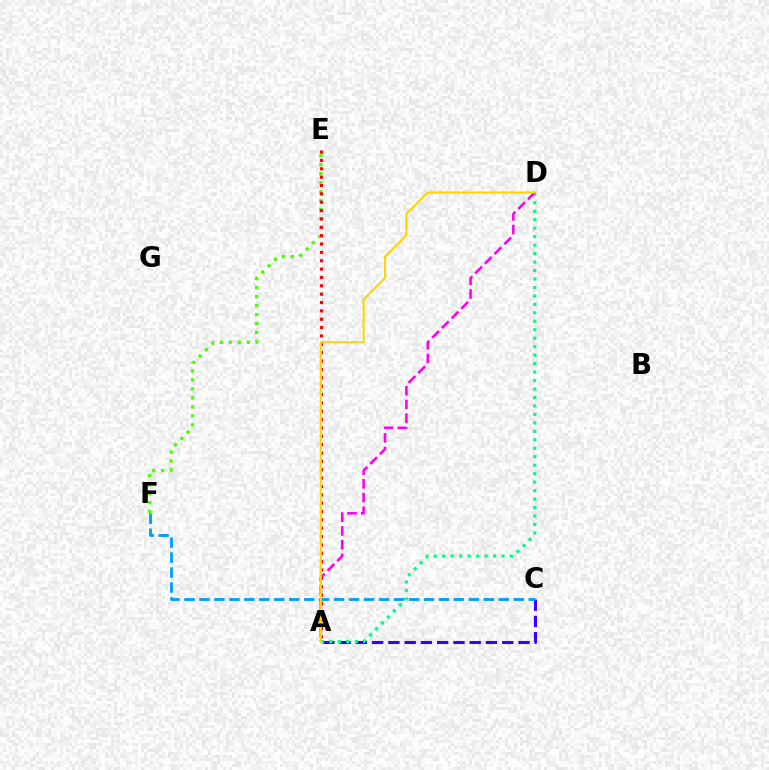{('A', 'C'): [{'color': '#3700ff', 'line_style': 'dashed', 'thickness': 2.21}], ('A', 'D'): [{'color': '#00ff86', 'line_style': 'dotted', 'thickness': 2.3}, {'color': '#ff00ed', 'line_style': 'dashed', 'thickness': 1.86}, {'color': '#ffd500', 'line_style': 'solid', 'thickness': 1.52}], ('E', 'F'): [{'color': '#4fff00', 'line_style': 'dotted', 'thickness': 2.44}], ('A', 'E'): [{'color': '#ff0000', 'line_style': 'dotted', 'thickness': 2.27}], ('C', 'F'): [{'color': '#009eff', 'line_style': 'dashed', 'thickness': 2.03}]}